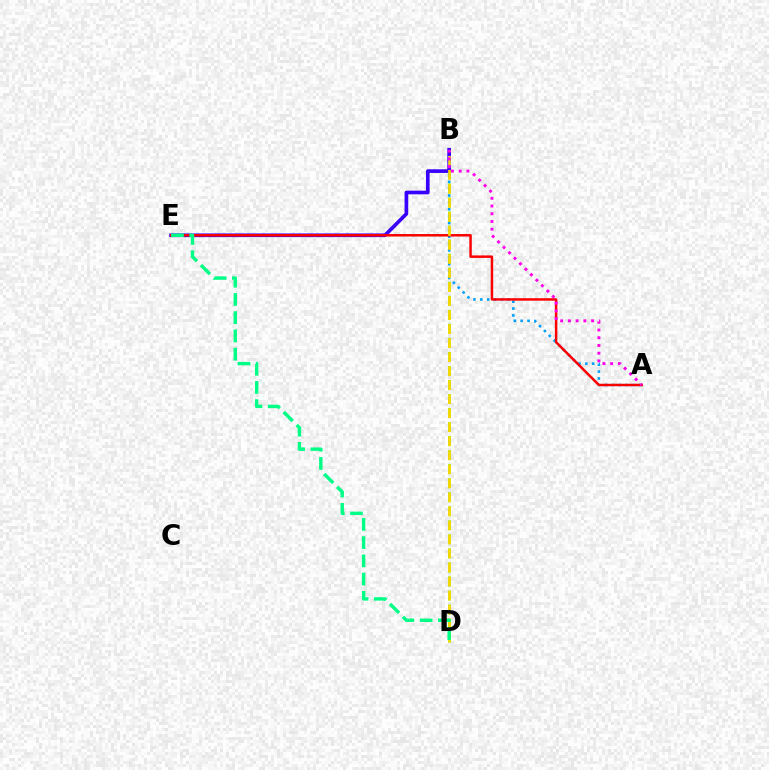{('B', 'D'): [{'color': '#4fff00', 'line_style': 'dashed', 'thickness': 1.91}, {'color': '#ffd500', 'line_style': 'dashed', 'thickness': 1.9}], ('A', 'B'): [{'color': '#009eff', 'line_style': 'dotted', 'thickness': 1.86}, {'color': '#ff00ed', 'line_style': 'dotted', 'thickness': 2.1}], ('B', 'E'): [{'color': '#3700ff', 'line_style': 'solid', 'thickness': 2.64}], ('A', 'E'): [{'color': '#ff0000', 'line_style': 'solid', 'thickness': 1.8}], ('D', 'E'): [{'color': '#00ff86', 'line_style': 'dashed', 'thickness': 2.48}]}